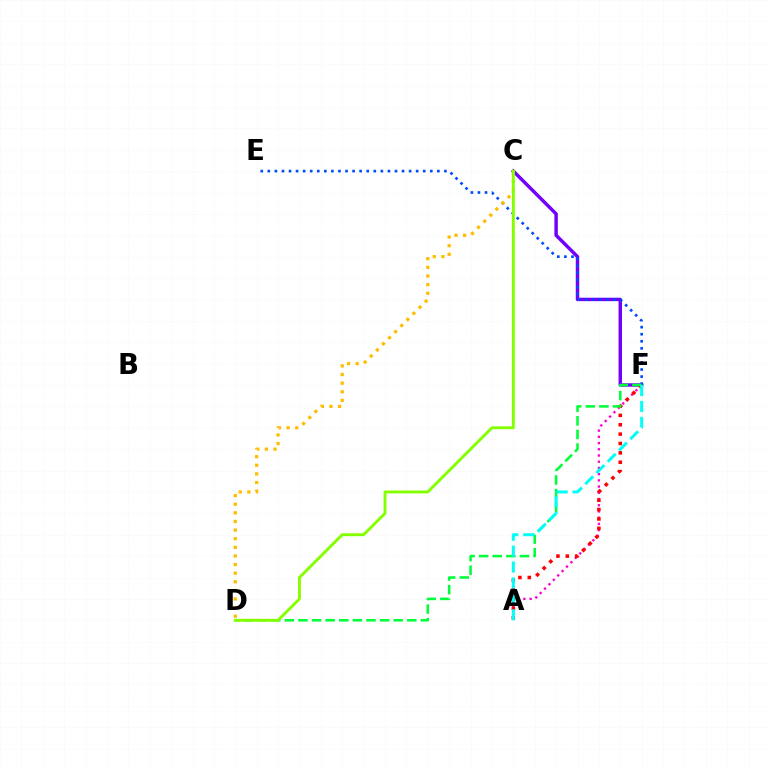{('C', 'F'): [{'color': '#7200ff', 'line_style': 'solid', 'thickness': 2.48}], ('A', 'F'): [{'color': '#ff00cf', 'line_style': 'dotted', 'thickness': 1.69}, {'color': '#ff0000', 'line_style': 'dotted', 'thickness': 2.55}, {'color': '#00fff6', 'line_style': 'dashed', 'thickness': 2.16}], ('E', 'F'): [{'color': '#004bff', 'line_style': 'dotted', 'thickness': 1.92}], ('D', 'F'): [{'color': '#00ff39', 'line_style': 'dashed', 'thickness': 1.85}], ('C', 'D'): [{'color': '#ffbd00', 'line_style': 'dotted', 'thickness': 2.34}, {'color': '#84ff00', 'line_style': 'solid', 'thickness': 2.08}]}